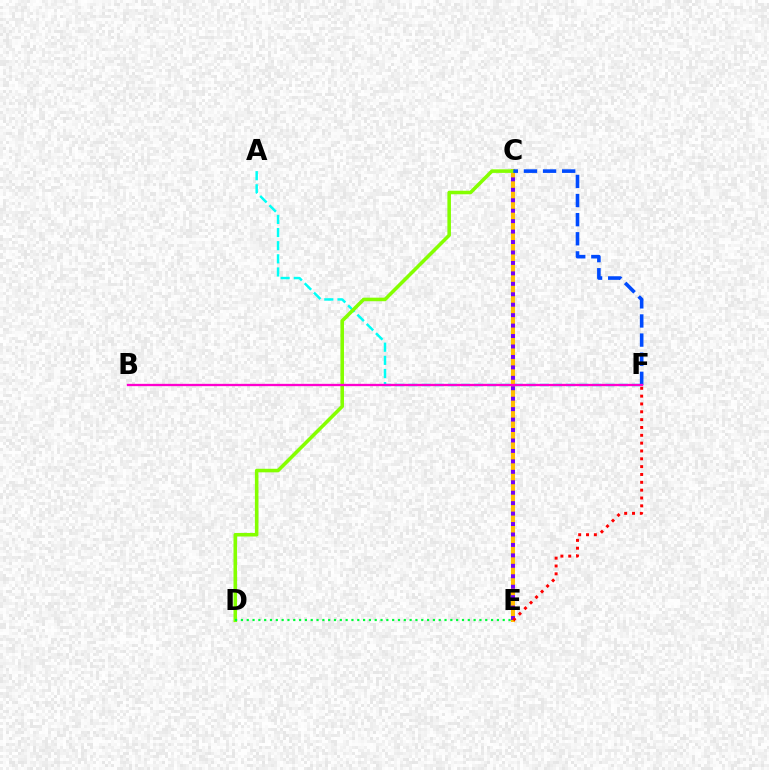{('A', 'F'): [{'color': '#00fff6', 'line_style': 'dashed', 'thickness': 1.79}], ('C', 'E'): [{'color': '#ffbd00', 'line_style': 'solid', 'thickness': 2.93}, {'color': '#7200ff', 'line_style': 'dotted', 'thickness': 2.84}], ('C', 'D'): [{'color': '#84ff00', 'line_style': 'solid', 'thickness': 2.56}], ('C', 'F'): [{'color': '#004bff', 'line_style': 'dashed', 'thickness': 2.6}], ('D', 'E'): [{'color': '#00ff39', 'line_style': 'dotted', 'thickness': 1.58}], ('E', 'F'): [{'color': '#ff0000', 'line_style': 'dotted', 'thickness': 2.13}], ('B', 'F'): [{'color': '#ff00cf', 'line_style': 'solid', 'thickness': 1.67}]}